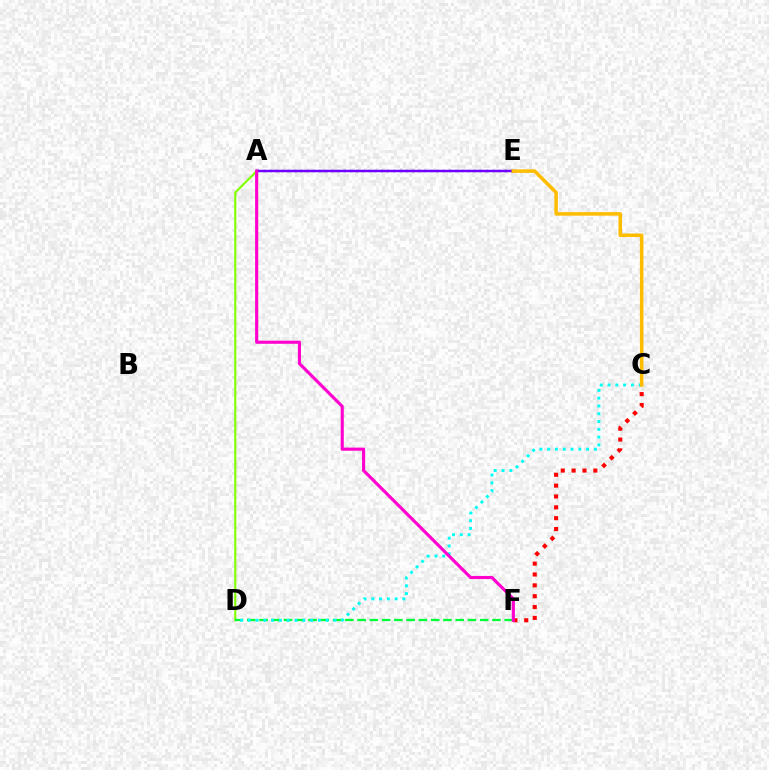{('A', 'E'): [{'color': '#004bff', 'line_style': 'dotted', 'thickness': 1.68}, {'color': '#7200ff', 'line_style': 'solid', 'thickness': 1.76}], ('C', 'F'): [{'color': '#ff0000', 'line_style': 'dotted', 'thickness': 2.95}], ('A', 'D'): [{'color': '#84ff00', 'line_style': 'solid', 'thickness': 1.54}], ('D', 'F'): [{'color': '#00ff39', 'line_style': 'dashed', 'thickness': 1.67}], ('C', 'D'): [{'color': '#00fff6', 'line_style': 'dotted', 'thickness': 2.12}], ('A', 'F'): [{'color': '#ff00cf', 'line_style': 'solid', 'thickness': 2.25}], ('C', 'E'): [{'color': '#ffbd00', 'line_style': 'solid', 'thickness': 2.55}]}